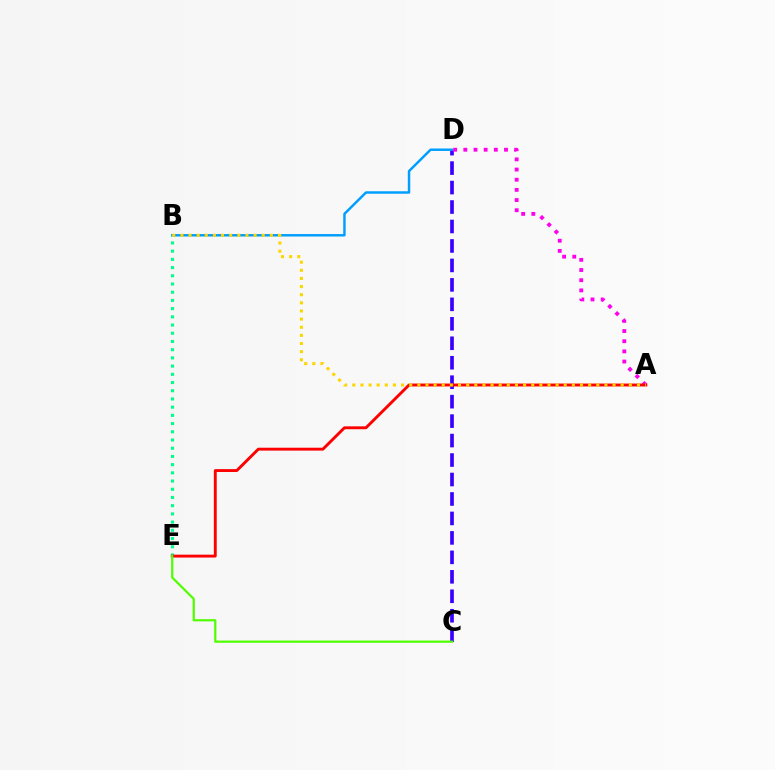{('C', 'D'): [{'color': '#3700ff', 'line_style': 'dashed', 'thickness': 2.64}], ('B', 'D'): [{'color': '#009eff', 'line_style': 'solid', 'thickness': 1.77}], ('B', 'E'): [{'color': '#00ff86', 'line_style': 'dotted', 'thickness': 2.23}], ('A', 'D'): [{'color': '#ff00ed', 'line_style': 'dotted', 'thickness': 2.76}], ('A', 'E'): [{'color': '#ff0000', 'line_style': 'solid', 'thickness': 2.08}], ('A', 'B'): [{'color': '#ffd500', 'line_style': 'dotted', 'thickness': 2.21}], ('C', 'E'): [{'color': '#4fff00', 'line_style': 'solid', 'thickness': 1.58}]}